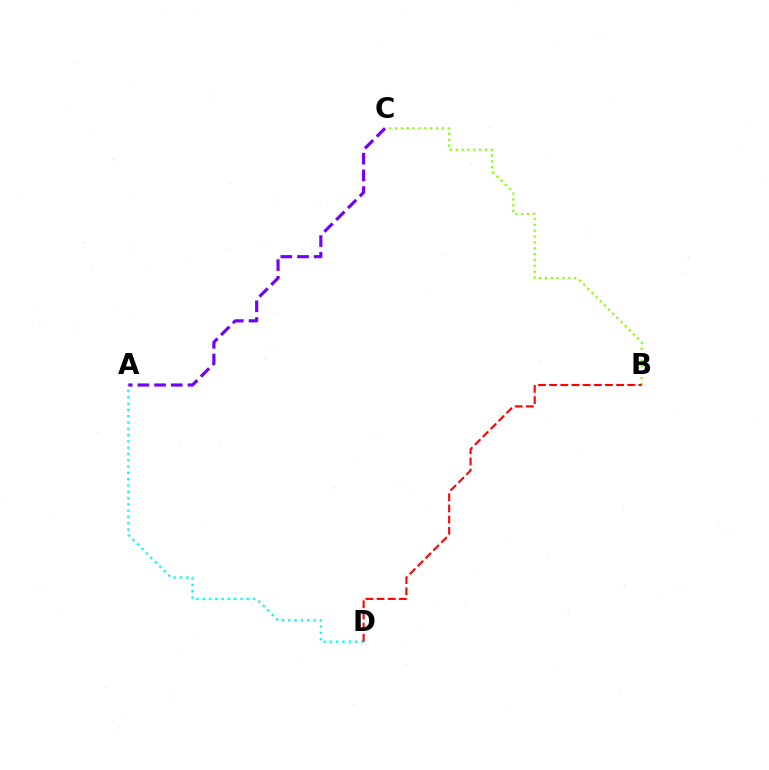{('A', 'D'): [{'color': '#00fff6', 'line_style': 'dotted', 'thickness': 1.71}], ('A', 'C'): [{'color': '#7200ff', 'line_style': 'dashed', 'thickness': 2.27}], ('B', 'C'): [{'color': '#84ff00', 'line_style': 'dotted', 'thickness': 1.59}], ('B', 'D'): [{'color': '#ff0000', 'line_style': 'dashed', 'thickness': 1.52}]}